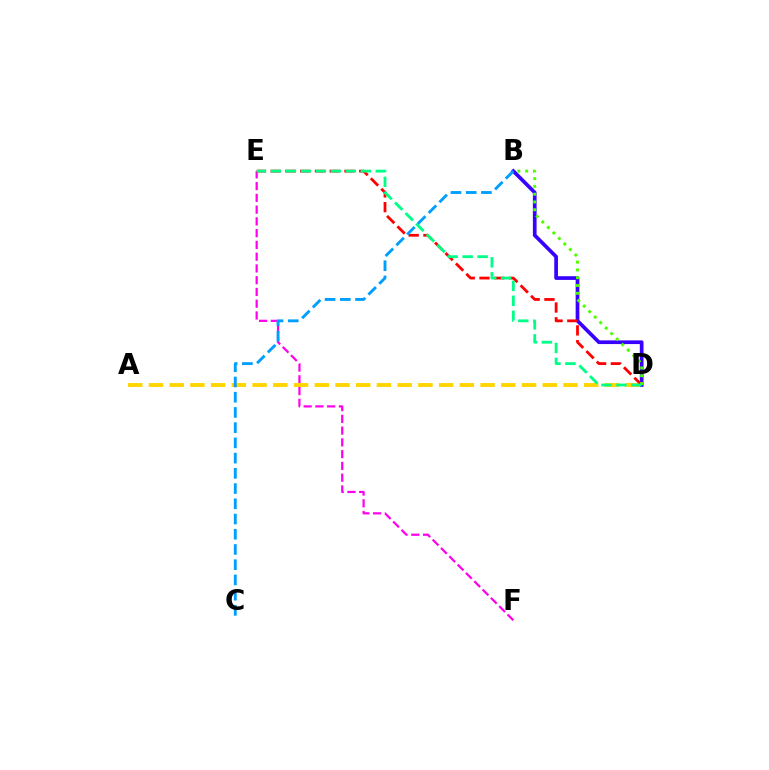{('E', 'F'): [{'color': '#ff00ed', 'line_style': 'dashed', 'thickness': 1.6}], ('A', 'D'): [{'color': '#ffd500', 'line_style': 'dashed', 'thickness': 2.82}], ('B', 'D'): [{'color': '#3700ff', 'line_style': 'solid', 'thickness': 2.66}, {'color': '#4fff00', 'line_style': 'dotted', 'thickness': 2.12}], ('D', 'E'): [{'color': '#ff0000', 'line_style': 'dashed', 'thickness': 2.0}, {'color': '#00ff86', 'line_style': 'dashed', 'thickness': 2.03}], ('B', 'C'): [{'color': '#009eff', 'line_style': 'dashed', 'thickness': 2.07}]}